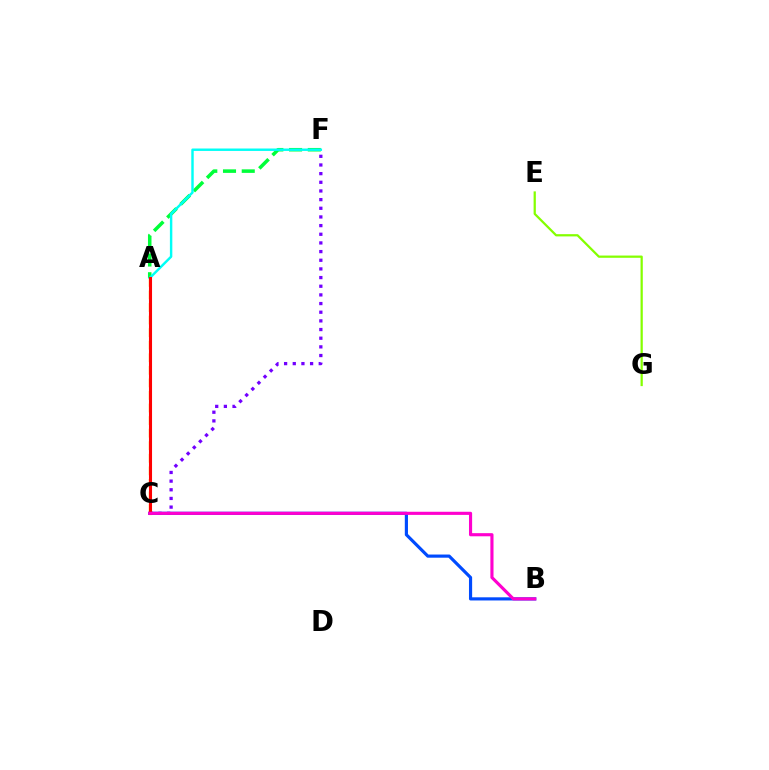{('A', 'F'): [{'color': '#00ff39', 'line_style': 'dashed', 'thickness': 2.54}, {'color': '#00fff6', 'line_style': 'solid', 'thickness': 1.75}], ('A', 'C'): [{'color': '#ffbd00', 'line_style': 'dashed', 'thickness': 1.71}, {'color': '#ff0000', 'line_style': 'solid', 'thickness': 2.22}], ('B', 'C'): [{'color': '#004bff', 'line_style': 'solid', 'thickness': 2.28}, {'color': '#ff00cf', 'line_style': 'solid', 'thickness': 2.26}], ('C', 'F'): [{'color': '#7200ff', 'line_style': 'dotted', 'thickness': 2.35}], ('E', 'G'): [{'color': '#84ff00', 'line_style': 'solid', 'thickness': 1.61}]}